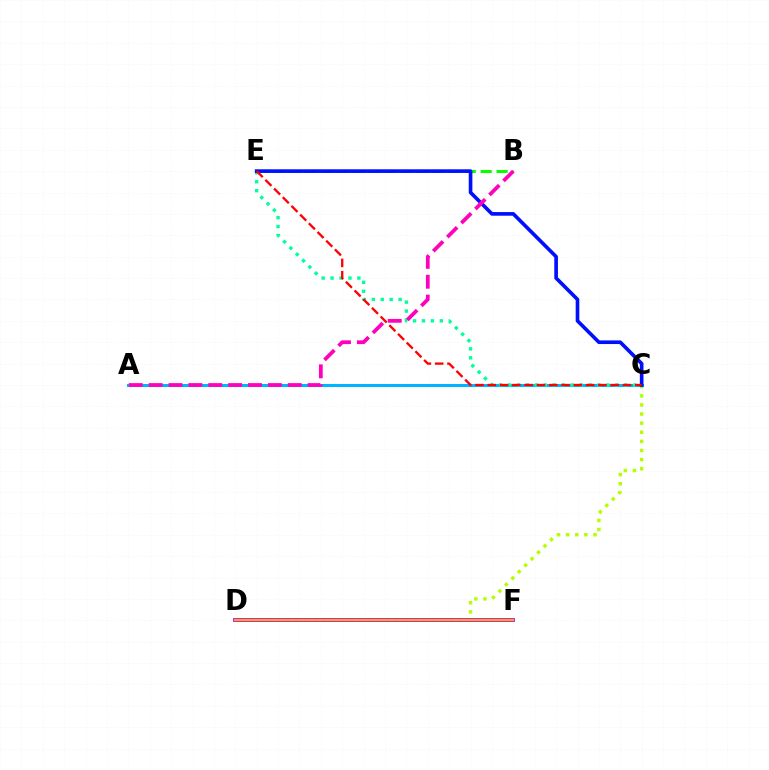{('C', 'D'): [{'color': '#b3ff00', 'line_style': 'dotted', 'thickness': 2.47}], ('A', 'C'): [{'color': '#00b5ff', 'line_style': 'solid', 'thickness': 2.18}], ('D', 'F'): [{'color': '#9b00ff', 'line_style': 'solid', 'thickness': 2.7}, {'color': '#ffa500', 'line_style': 'solid', 'thickness': 1.68}], ('B', 'E'): [{'color': '#08ff00', 'line_style': 'dashed', 'thickness': 2.16}], ('C', 'E'): [{'color': '#00ff9d', 'line_style': 'dotted', 'thickness': 2.43}, {'color': '#0010ff', 'line_style': 'solid', 'thickness': 2.63}, {'color': '#ff0000', 'line_style': 'dashed', 'thickness': 1.67}], ('A', 'B'): [{'color': '#ff00bd', 'line_style': 'dashed', 'thickness': 2.7}]}